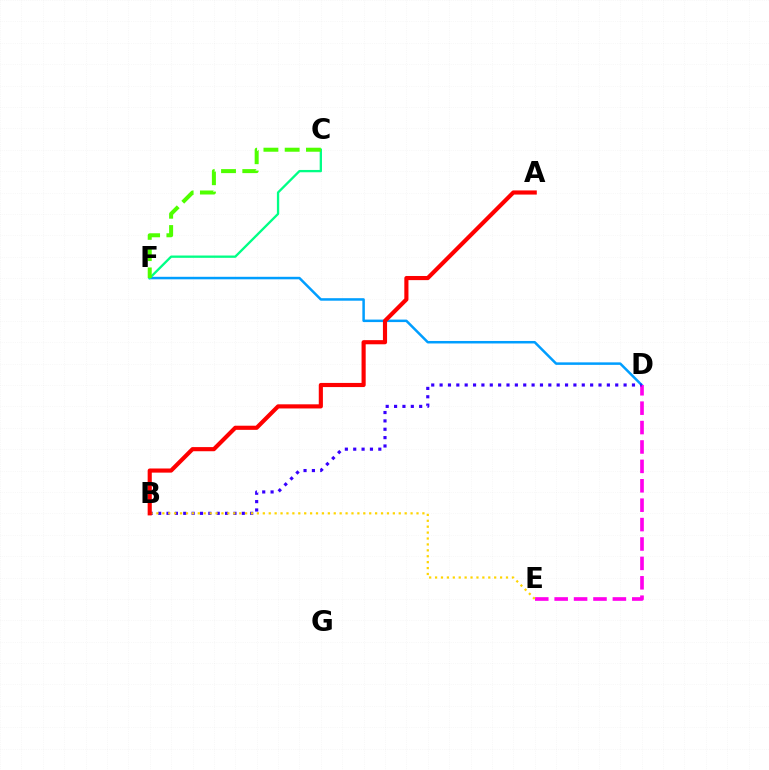{('D', 'F'): [{'color': '#009eff', 'line_style': 'solid', 'thickness': 1.8}], ('C', 'F'): [{'color': '#00ff86', 'line_style': 'solid', 'thickness': 1.67}, {'color': '#4fff00', 'line_style': 'dashed', 'thickness': 2.89}], ('D', 'E'): [{'color': '#ff00ed', 'line_style': 'dashed', 'thickness': 2.64}], ('B', 'D'): [{'color': '#3700ff', 'line_style': 'dotted', 'thickness': 2.27}], ('B', 'E'): [{'color': '#ffd500', 'line_style': 'dotted', 'thickness': 1.61}], ('A', 'B'): [{'color': '#ff0000', 'line_style': 'solid', 'thickness': 2.98}]}